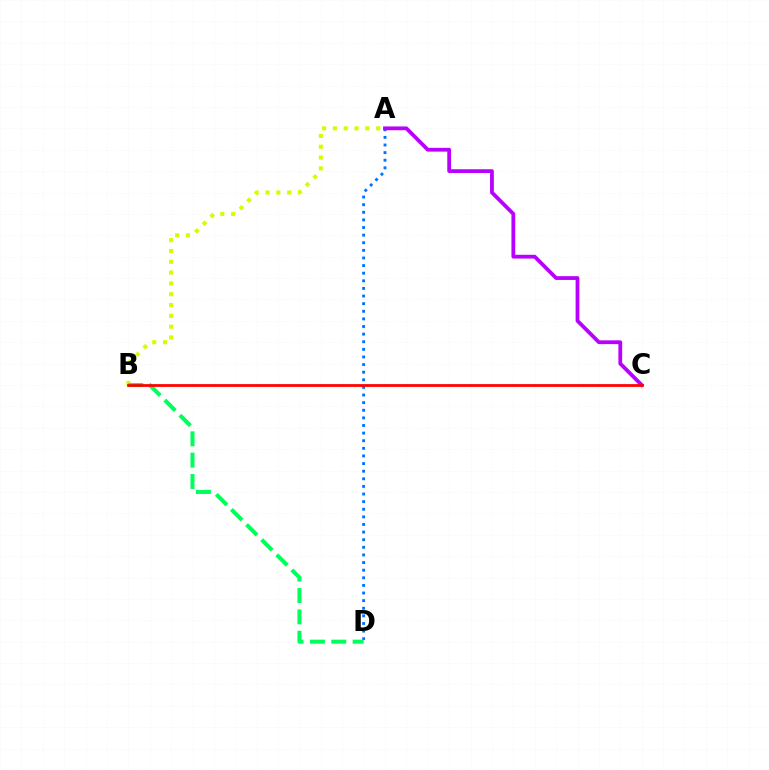{('A', 'B'): [{'color': '#d1ff00', 'line_style': 'dotted', 'thickness': 2.94}], ('A', 'D'): [{'color': '#0074ff', 'line_style': 'dotted', 'thickness': 2.07}], ('B', 'D'): [{'color': '#00ff5c', 'line_style': 'dashed', 'thickness': 2.9}], ('A', 'C'): [{'color': '#b900ff', 'line_style': 'solid', 'thickness': 2.72}], ('B', 'C'): [{'color': '#ff0000', 'line_style': 'solid', 'thickness': 1.98}]}